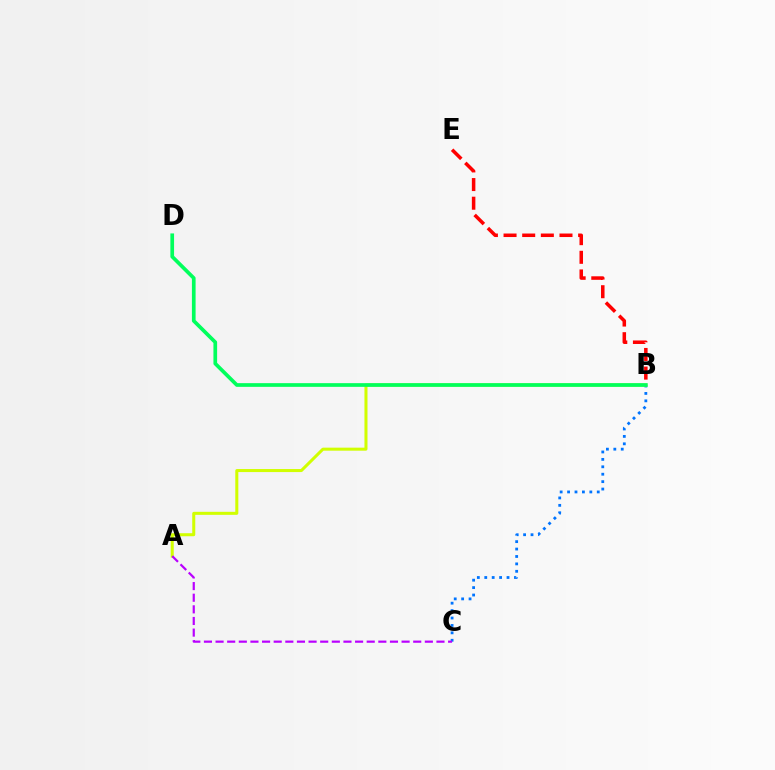{('B', 'C'): [{'color': '#0074ff', 'line_style': 'dotted', 'thickness': 2.02}], ('A', 'B'): [{'color': '#d1ff00', 'line_style': 'solid', 'thickness': 2.18}], ('A', 'C'): [{'color': '#b900ff', 'line_style': 'dashed', 'thickness': 1.58}], ('B', 'E'): [{'color': '#ff0000', 'line_style': 'dashed', 'thickness': 2.53}], ('B', 'D'): [{'color': '#00ff5c', 'line_style': 'solid', 'thickness': 2.65}]}